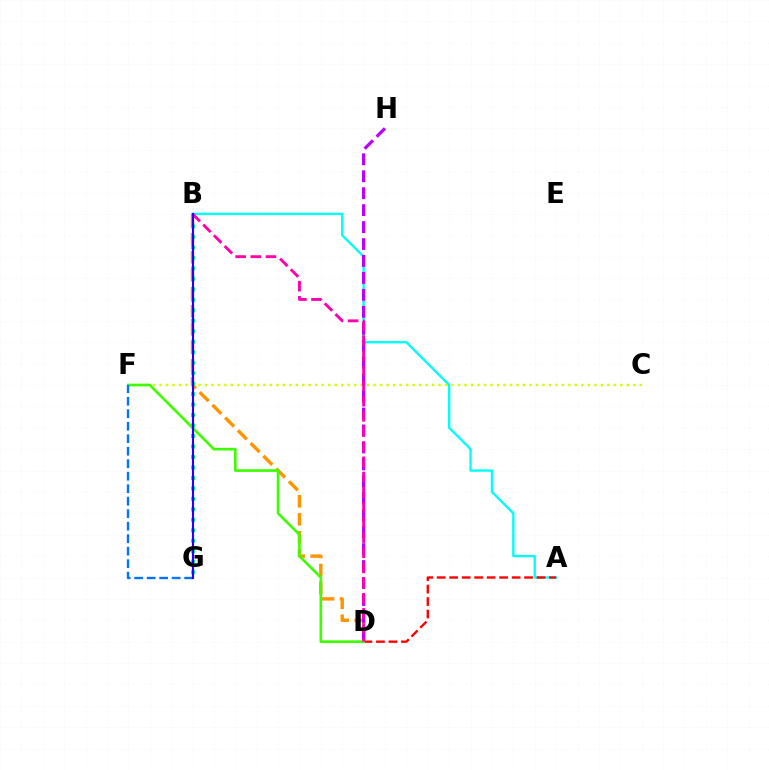{('A', 'B'): [{'color': '#00fff6', 'line_style': 'solid', 'thickness': 1.71}], ('B', 'D'): [{'color': '#ff9400', 'line_style': 'dashed', 'thickness': 2.45}, {'color': '#ff00ac', 'line_style': 'dashed', 'thickness': 2.06}], ('A', 'D'): [{'color': '#ff0000', 'line_style': 'dashed', 'thickness': 1.7}], ('B', 'G'): [{'color': '#00ff5c', 'line_style': 'dotted', 'thickness': 2.85}, {'color': '#2500ff', 'line_style': 'solid', 'thickness': 1.54}], ('C', 'F'): [{'color': '#d1ff00', 'line_style': 'dotted', 'thickness': 1.76}], ('D', 'F'): [{'color': '#3dff00', 'line_style': 'solid', 'thickness': 1.9}], ('D', 'H'): [{'color': '#b900ff', 'line_style': 'dashed', 'thickness': 2.3}], ('F', 'G'): [{'color': '#0074ff', 'line_style': 'dashed', 'thickness': 1.7}]}